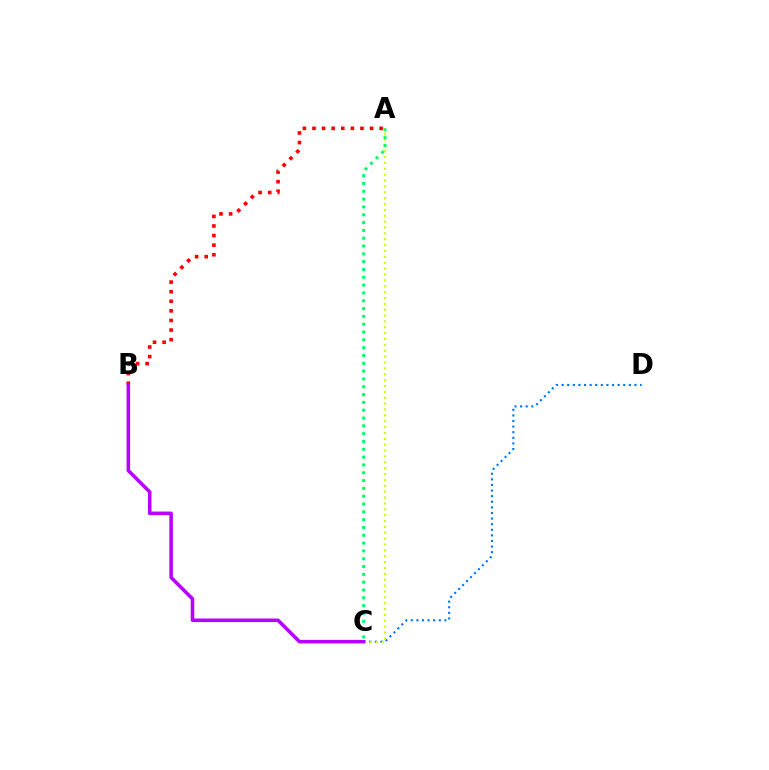{('A', 'B'): [{'color': '#ff0000', 'line_style': 'dotted', 'thickness': 2.61}], ('C', 'D'): [{'color': '#0074ff', 'line_style': 'dotted', 'thickness': 1.52}], ('A', 'C'): [{'color': '#d1ff00', 'line_style': 'dotted', 'thickness': 1.59}, {'color': '#00ff5c', 'line_style': 'dotted', 'thickness': 2.12}], ('B', 'C'): [{'color': '#b900ff', 'line_style': 'solid', 'thickness': 2.56}]}